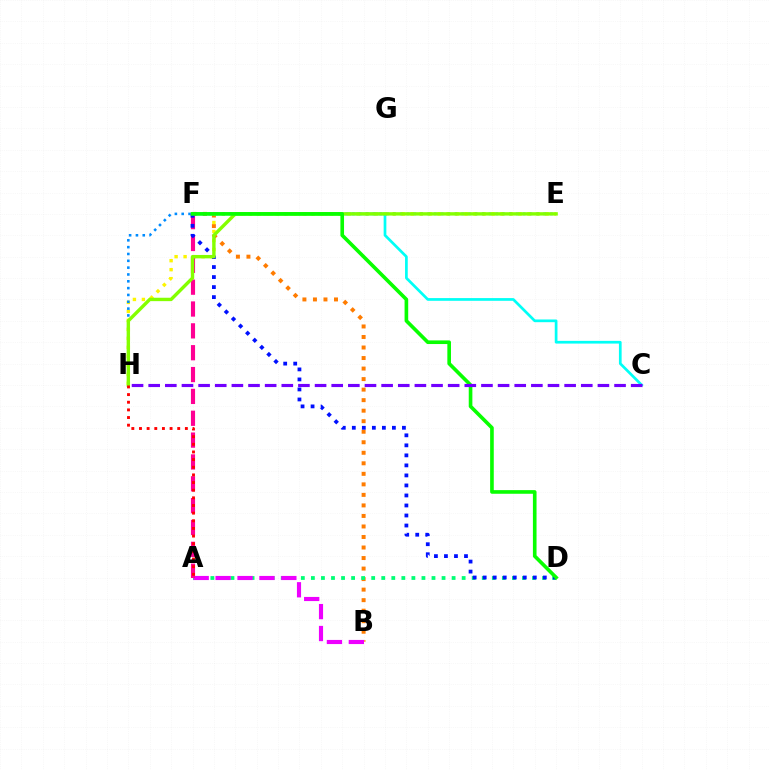{('B', 'F'): [{'color': '#ff7c00', 'line_style': 'dotted', 'thickness': 2.86}], ('A', 'D'): [{'color': '#00ff74', 'line_style': 'dotted', 'thickness': 2.73}], ('A', 'B'): [{'color': '#ee00ff', 'line_style': 'dashed', 'thickness': 2.98}], ('E', 'H'): [{'color': '#fcf500', 'line_style': 'dotted', 'thickness': 2.44}, {'color': '#008cff', 'line_style': 'dotted', 'thickness': 1.86}, {'color': '#84ff00', 'line_style': 'solid', 'thickness': 2.45}], ('A', 'F'): [{'color': '#ff0094', 'line_style': 'dashed', 'thickness': 2.97}], ('D', 'F'): [{'color': '#0010ff', 'line_style': 'dotted', 'thickness': 2.72}, {'color': '#08ff00', 'line_style': 'solid', 'thickness': 2.62}], ('C', 'F'): [{'color': '#00fff6', 'line_style': 'solid', 'thickness': 1.95}], ('C', 'H'): [{'color': '#7200ff', 'line_style': 'dashed', 'thickness': 2.26}], ('A', 'H'): [{'color': '#ff0000', 'line_style': 'dotted', 'thickness': 2.08}]}